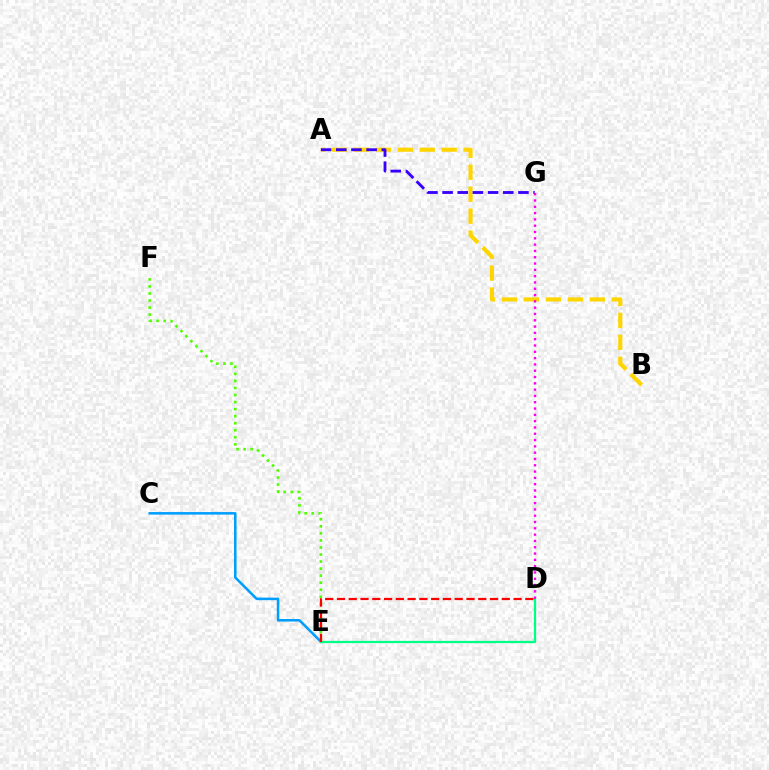{('A', 'B'): [{'color': '#ffd500', 'line_style': 'dashed', 'thickness': 2.98}], ('E', 'F'): [{'color': '#4fff00', 'line_style': 'dotted', 'thickness': 1.91}], ('C', 'E'): [{'color': '#009eff', 'line_style': 'solid', 'thickness': 1.83}], ('D', 'E'): [{'color': '#00ff86', 'line_style': 'solid', 'thickness': 1.62}, {'color': '#ff0000', 'line_style': 'dashed', 'thickness': 1.6}], ('A', 'G'): [{'color': '#3700ff', 'line_style': 'dashed', 'thickness': 2.06}], ('D', 'G'): [{'color': '#ff00ed', 'line_style': 'dotted', 'thickness': 1.71}]}